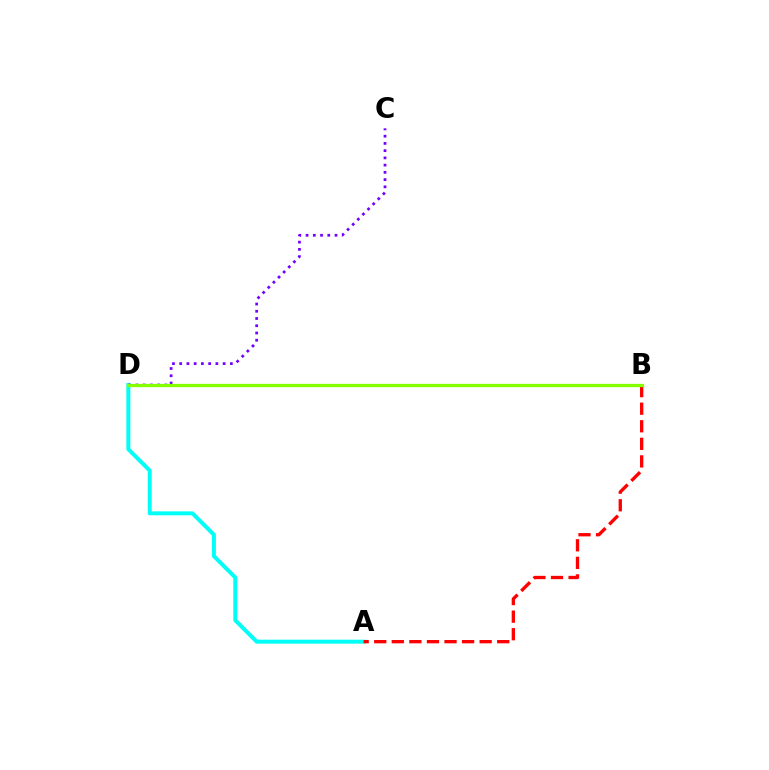{('A', 'D'): [{'color': '#00fff6', 'line_style': 'solid', 'thickness': 2.85}], ('A', 'B'): [{'color': '#ff0000', 'line_style': 'dashed', 'thickness': 2.39}], ('C', 'D'): [{'color': '#7200ff', 'line_style': 'dotted', 'thickness': 1.97}], ('B', 'D'): [{'color': '#84ff00', 'line_style': 'solid', 'thickness': 2.38}]}